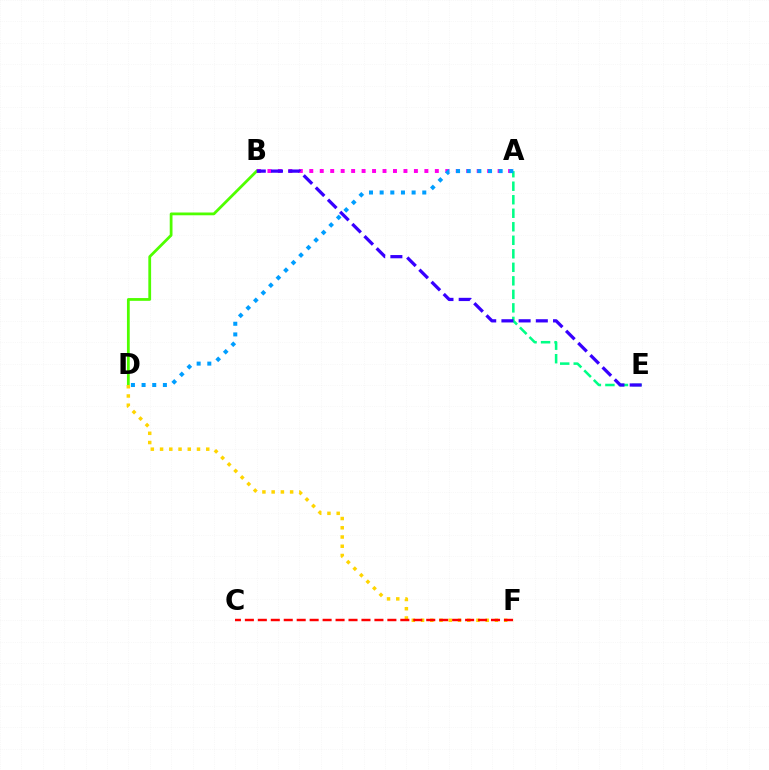{('A', 'B'): [{'color': '#ff00ed', 'line_style': 'dotted', 'thickness': 2.84}], ('B', 'D'): [{'color': '#4fff00', 'line_style': 'solid', 'thickness': 2.0}], ('D', 'F'): [{'color': '#ffd500', 'line_style': 'dotted', 'thickness': 2.51}], ('C', 'F'): [{'color': '#ff0000', 'line_style': 'dashed', 'thickness': 1.76}], ('A', 'E'): [{'color': '#00ff86', 'line_style': 'dashed', 'thickness': 1.84}], ('B', 'E'): [{'color': '#3700ff', 'line_style': 'dashed', 'thickness': 2.34}], ('A', 'D'): [{'color': '#009eff', 'line_style': 'dotted', 'thickness': 2.9}]}